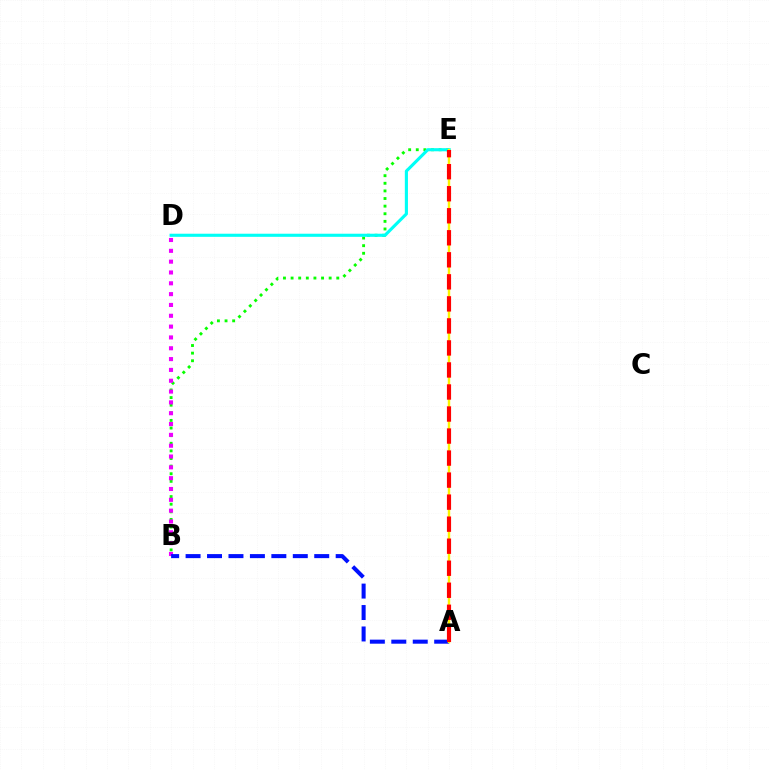{('B', 'E'): [{'color': '#08ff00', 'line_style': 'dotted', 'thickness': 2.07}], ('B', 'D'): [{'color': '#ee00ff', 'line_style': 'dotted', 'thickness': 2.94}], ('A', 'B'): [{'color': '#0010ff', 'line_style': 'dashed', 'thickness': 2.91}], ('D', 'E'): [{'color': '#00fff6', 'line_style': 'solid', 'thickness': 2.25}], ('A', 'E'): [{'color': '#fcf500', 'line_style': 'solid', 'thickness': 1.75}, {'color': '#ff0000', 'line_style': 'dashed', 'thickness': 2.99}]}